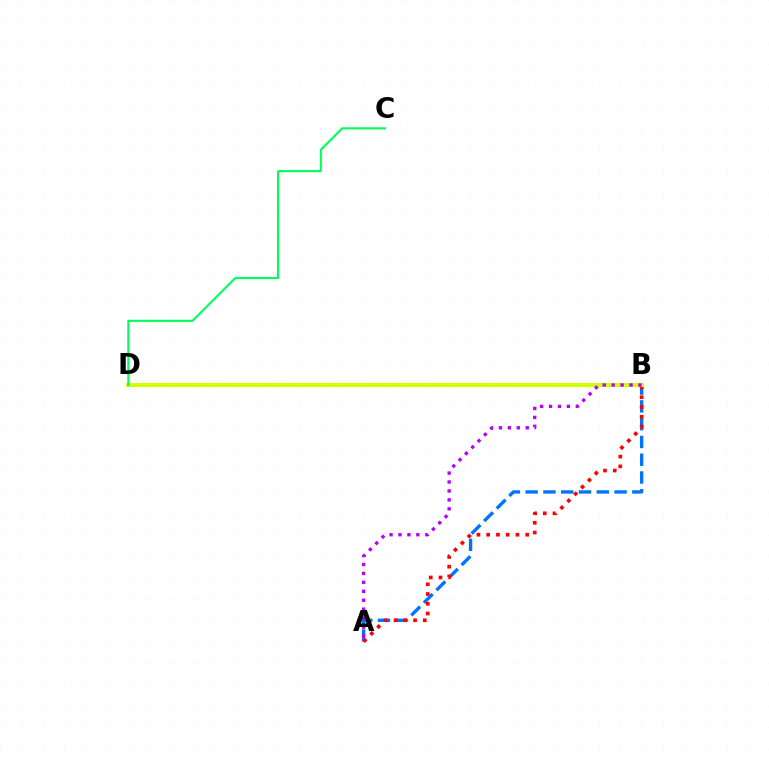{('A', 'B'): [{'color': '#0074ff', 'line_style': 'dashed', 'thickness': 2.42}, {'color': '#ff0000', 'line_style': 'dotted', 'thickness': 2.65}, {'color': '#b900ff', 'line_style': 'dotted', 'thickness': 2.43}], ('B', 'D'): [{'color': '#d1ff00', 'line_style': 'solid', 'thickness': 2.86}], ('C', 'D'): [{'color': '#00ff5c', 'line_style': 'solid', 'thickness': 1.53}]}